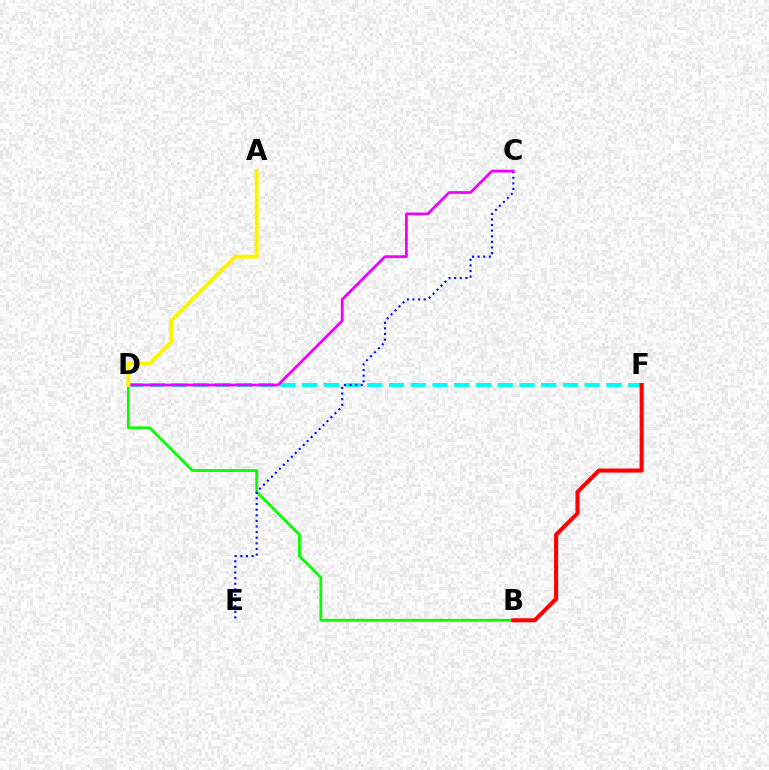{('B', 'D'): [{'color': '#08ff00', 'line_style': 'solid', 'thickness': 2.01}], ('D', 'F'): [{'color': '#00fff6', 'line_style': 'dashed', 'thickness': 2.95}], ('C', 'E'): [{'color': '#0010ff', 'line_style': 'dotted', 'thickness': 1.53}], ('C', 'D'): [{'color': '#ee00ff', 'line_style': 'solid', 'thickness': 1.98}], ('B', 'F'): [{'color': '#ff0000', 'line_style': 'solid', 'thickness': 2.92}], ('A', 'D'): [{'color': '#fcf500', 'line_style': 'solid', 'thickness': 2.83}]}